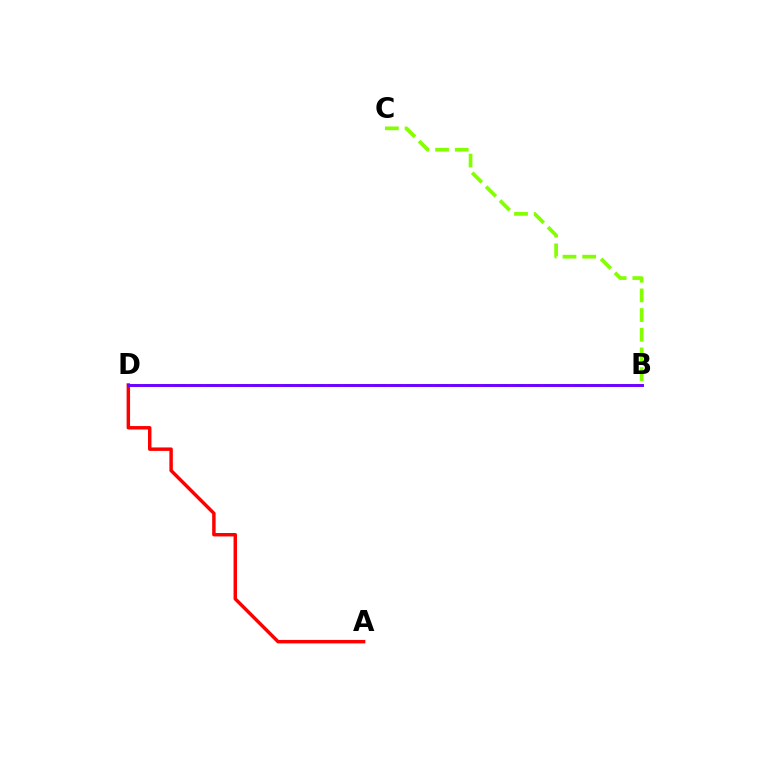{('A', 'D'): [{'color': '#ff0000', 'line_style': 'solid', 'thickness': 2.49}], ('B', 'D'): [{'color': '#00fff6', 'line_style': 'dashed', 'thickness': 2.09}, {'color': '#7200ff', 'line_style': 'solid', 'thickness': 2.11}], ('B', 'C'): [{'color': '#84ff00', 'line_style': 'dashed', 'thickness': 2.67}]}